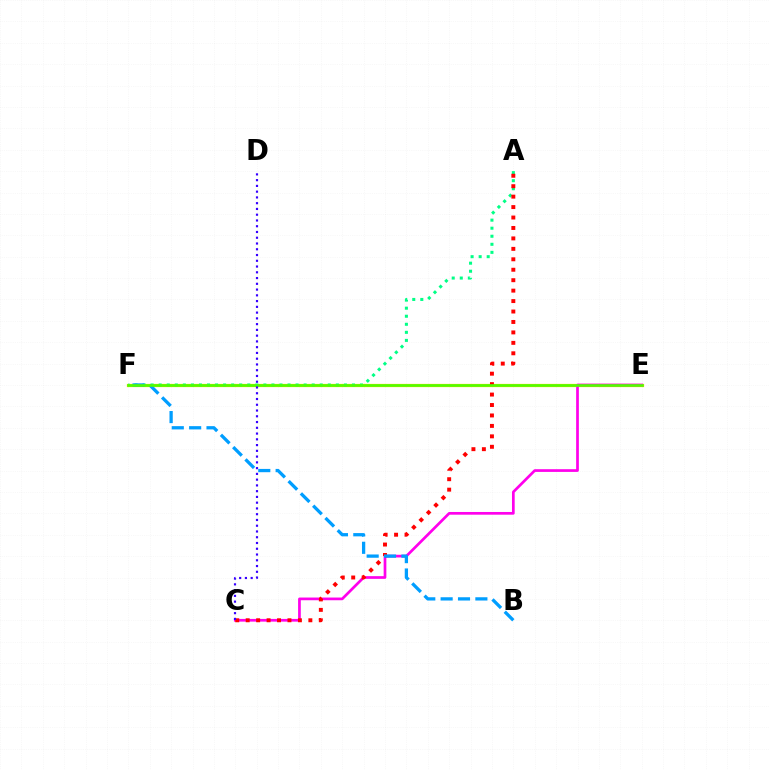{('E', 'F'): [{'color': '#ffd500', 'line_style': 'solid', 'thickness': 2.33}, {'color': '#4fff00', 'line_style': 'solid', 'thickness': 1.88}], ('C', 'E'): [{'color': '#ff00ed', 'line_style': 'solid', 'thickness': 1.95}], ('A', 'F'): [{'color': '#00ff86', 'line_style': 'dotted', 'thickness': 2.19}], ('A', 'C'): [{'color': '#ff0000', 'line_style': 'dotted', 'thickness': 2.84}], ('B', 'F'): [{'color': '#009eff', 'line_style': 'dashed', 'thickness': 2.36}], ('C', 'D'): [{'color': '#3700ff', 'line_style': 'dotted', 'thickness': 1.56}]}